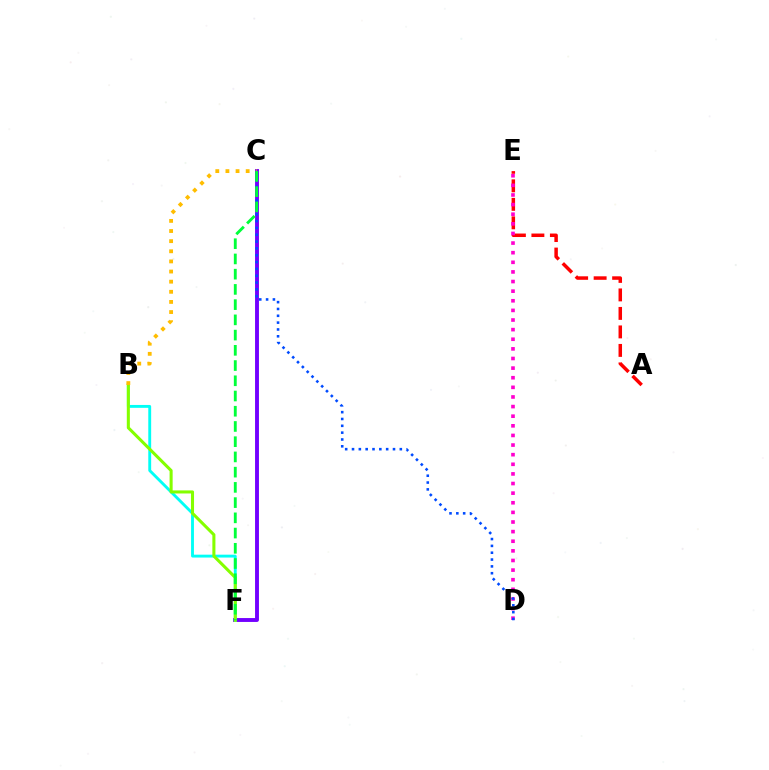{('A', 'E'): [{'color': '#ff0000', 'line_style': 'dashed', 'thickness': 2.51}], ('C', 'F'): [{'color': '#7200ff', 'line_style': 'solid', 'thickness': 2.8}, {'color': '#00ff39', 'line_style': 'dashed', 'thickness': 2.07}], ('B', 'F'): [{'color': '#00fff6', 'line_style': 'solid', 'thickness': 2.07}, {'color': '#84ff00', 'line_style': 'solid', 'thickness': 2.2}], ('B', 'C'): [{'color': '#ffbd00', 'line_style': 'dotted', 'thickness': 2.75}], ('D', 'E'): [{'color': '#ff00cf', 'line_style': 'dotted', 'thickness': 2.61}], ('C', 'D'): [{'color': '#004bff', 'line_style': 'dotted', 'thickness': 1.86}]}